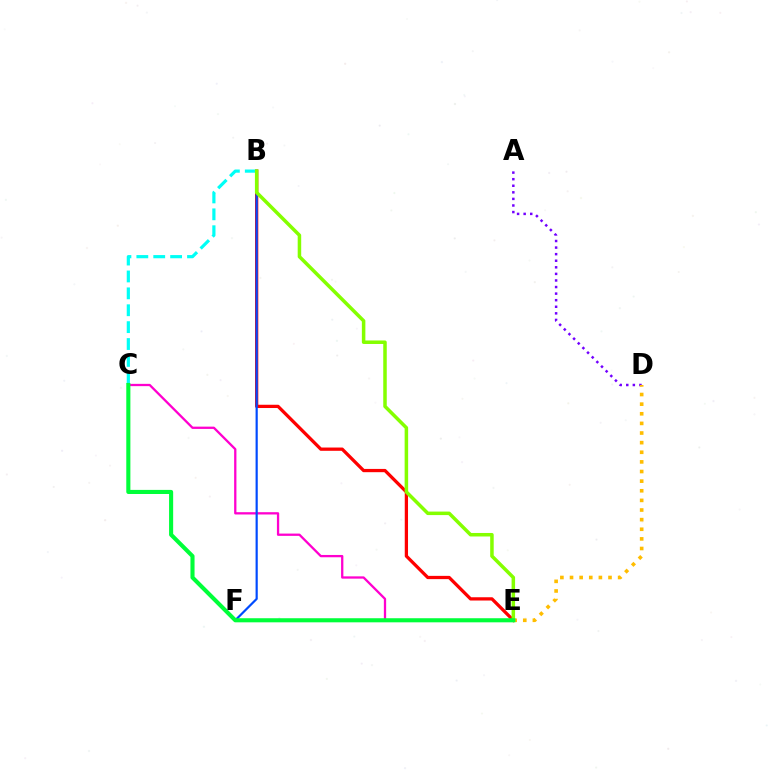{('C', 'E'): [{'color': '#ff00cf', 'line_style': 'solid', 'thickness': 1.65}, {'color': '#00ff39', 'line_style': 'solid', 'thickness': 2.95}], ('A', 'D'): [{'color': '#7200ff', 'line_style': 'dotted', 'thickness': 1.79}], ('B', 'E'): [{'color': '#ff0000', 'line_style': 'solid', 'thickness': 2.35}, {'color': '#84ff00', 'line_style': 'solid', 'thickness': 2.53}], ('B', 'C'): [{'color': '#00fff6', 'line_style': 'dashed', 'thickness': 2.29}], ('B', 'F'): [{'color': '#004bff', 'line_style': 'solid', 'thickness': 1.58}], ('D', 'E'): [{'color': '#ffbd00', 'line_style': 'dotted', 'thickness': 2.61}]}